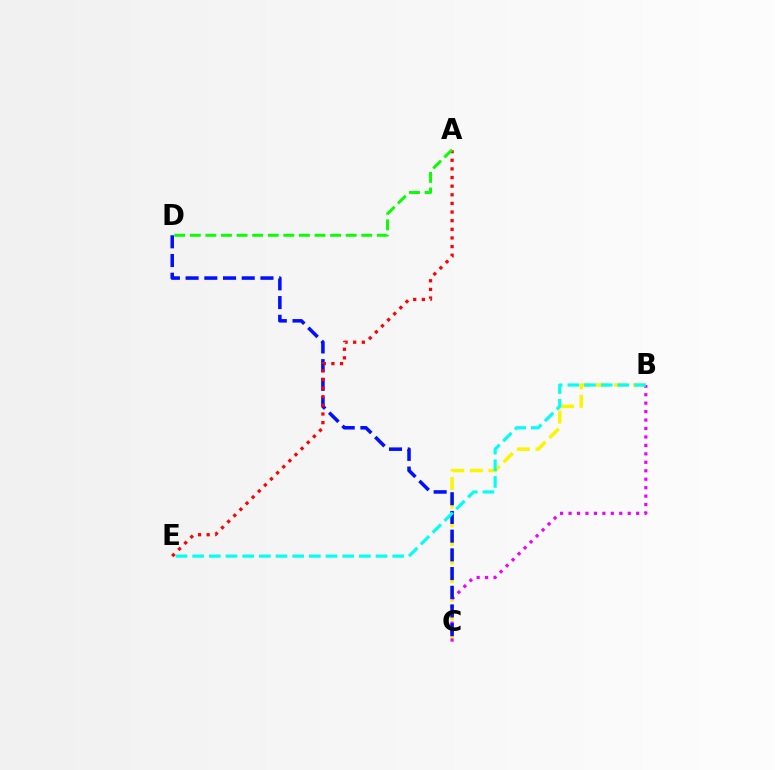{('B', 'C'): [{'color': '#fcf500', 'line_style': 'dashed', 'thickness': 2.53}, {'color': '#ee00ff', 'line_style': 'dotted', 'thickness': 2.3}], ('C', 'D'): [{'color': '#0010ff', 'line_style': 'dashed', 'thickness': 2.54}], ('B', 'E'): [{'color': '#00fff6', 'line_style': 'dashed', 'thickness': 2.26}], ('A', 'E'): [{'color': '#ff0000', 'line_style': 'dotted', 'thickness': 2.34}], ('A', 'D'): [{'color': '#08ff00', 'line_style': 'dashed', 'thickness': 2.12}]}